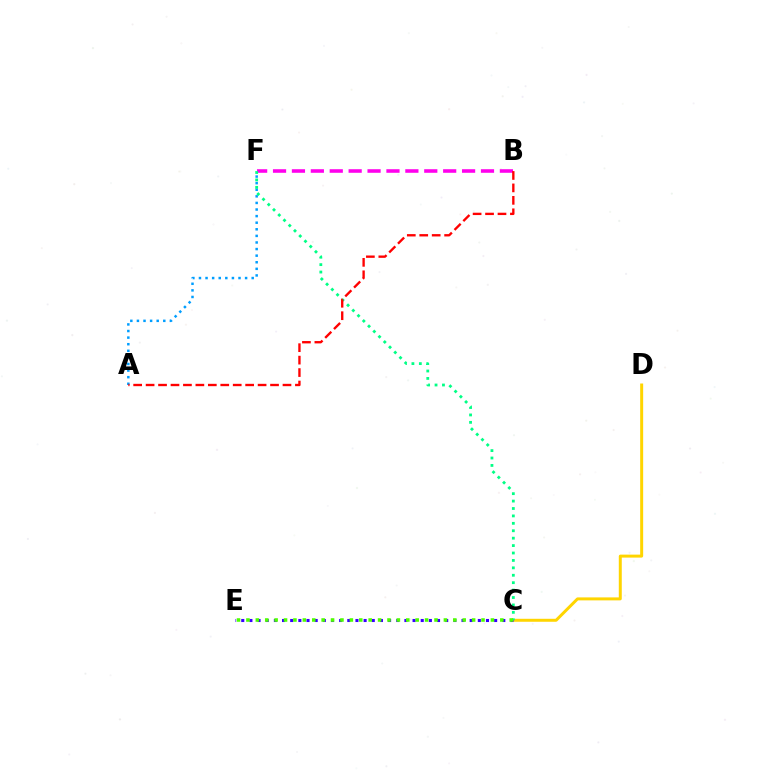{('C', 'D'): [{'color': '#ffd500', 'line_style': 'solid', 'thickness': 2.15}], ('C', 'E'): [{'color': '#3700ff', 'line_style': 'dotted', 'thickness': 2.22}, {'color': '#4fff00', 'line_style': 'dotted', 'thickness': 2.55}], ('A', 'F'): [{'color': '#009eff', 'line_style': 'dotted', 'thickness': 1.79}], ('B', 'F'): [{'color': '#ff00ed', 'line_style': 'dashed', 'thickness': 2.57}], ('C', 'F'): [{'color': '#00ff86', 'line_style': 'dotted', 'thickness': 2.02}], ('A', 'B'): [{'color': '#ff0000', 'line_style': 'dashed', 'thickness': 1.69}]}